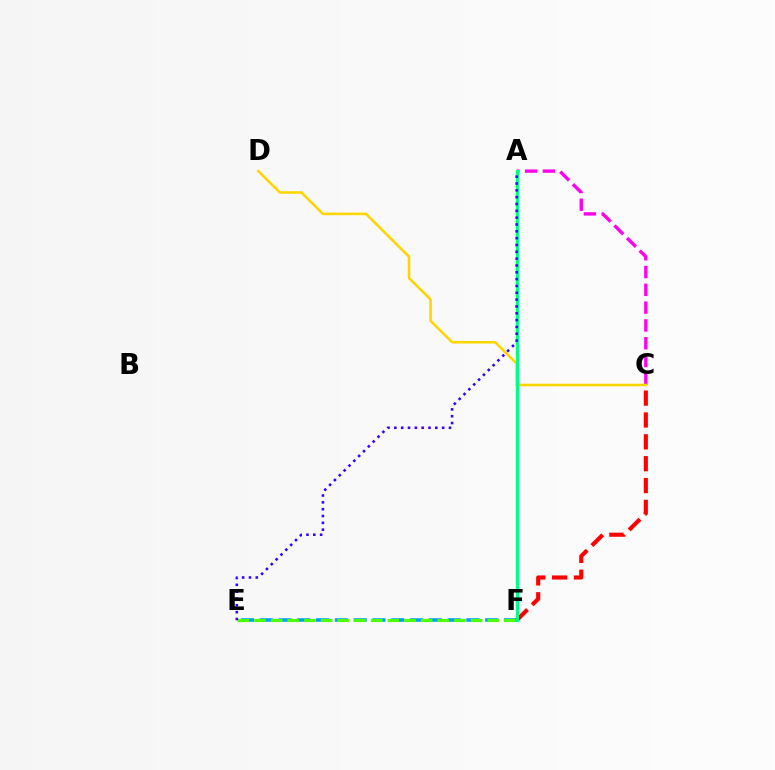{('E', 'F'): [{'color': '#009eff', 'line_style': 'dashed', 'thickness': 2.55}, {'color': '#4fff00', 'line_style': 'dashed', 'thickness': 2.26}], ('C', 'F'): [{'color': '#ff0000', 'line_style': 'dashed', 'thickness': 2.97}], ('A', 'C'): [{'color': '#ff00ed', 'line_style': 'dashed', 'thickness': 2.42}], ('C', 'D'): [{'color': '#ffd500', 'line_style': 'solid', 'thickness': 1.84}], ('A', 'F'): [{'color': '#00ff86', 'line_style': 'solid', 'thickness': 2.28}], ('A', 'E'): [{'color': '#3700ff', 'line_style': 'dotted', 'thickness': 1.86}]}